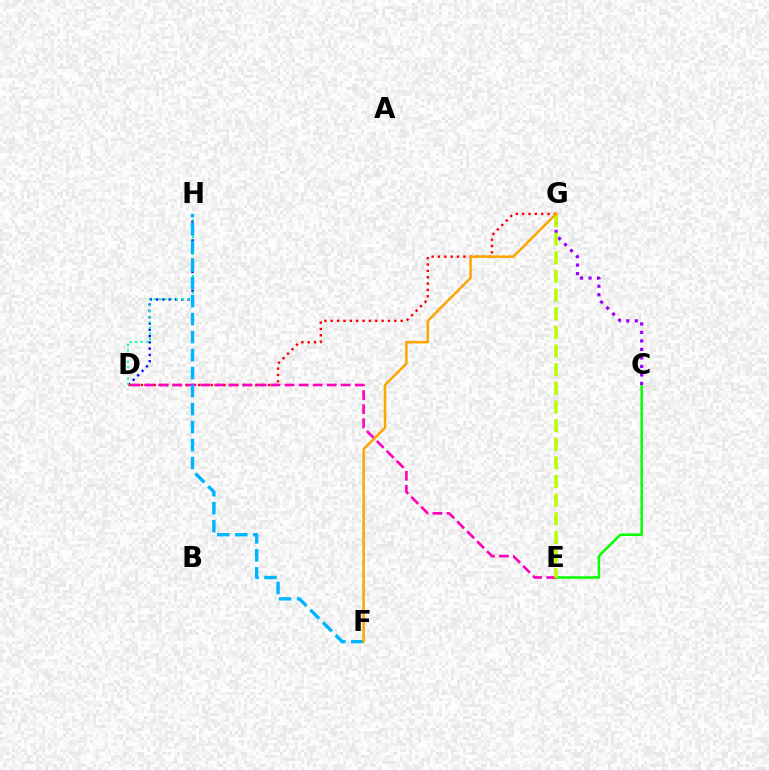{('D', 'H'): [{'color': '#0010ff', 'line_style': 'dotted', 'thickness': 1.71}, {'color': '#00ff9d', 'line_style': 'dotted', 'thickness': 1.52}], ('D', 'G'): [{'color': '#ff0000', 'line_style': 'dotted', 'thickness': 1.73}], ('C', 'E'): [{'color': '#08ff00', 'line_style': 'solid', 'thickness': 1.82}], ('D', 'E'): [{'color': '#ff00bd', 'line_style': 'dashed', 'thickness': 1.91}], ('C', 'G'): [{'color': '#9b00ff', 'line_style': 'dotted', 'thickness': 2.31}], ('F', 'H'): [{'color': '#00b5ff', 'line_style': 'dashed', 'thickness': 2.44}], ('E', 'G'): [{'color': '#b3ff00', 'line_style': 'dashed', 'thickness': 2.53}], ('F', 'G'): [{'color': '#ffa500', 'line_style': 'solid', 'thickness': 1.81}]}